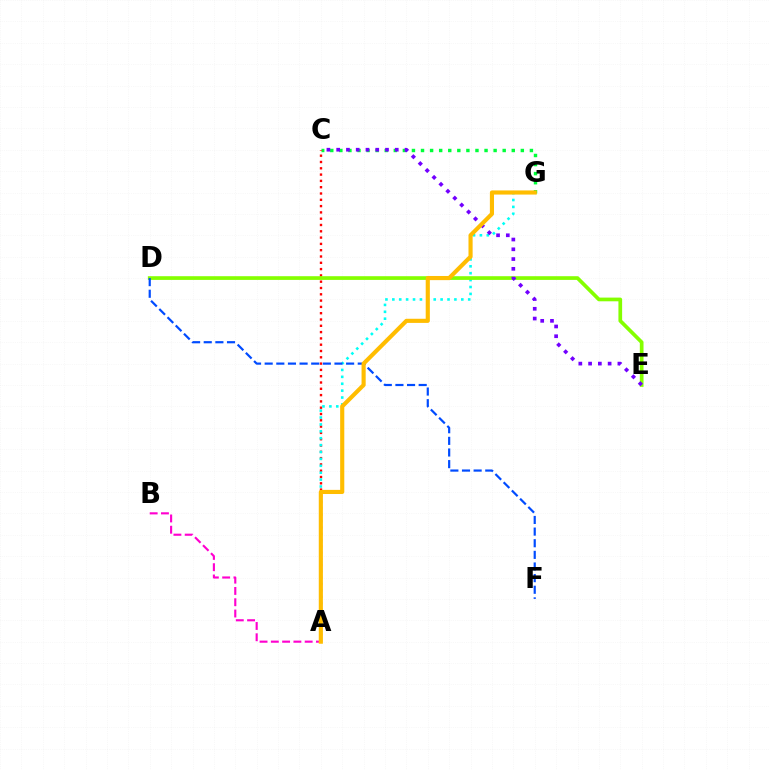{('A', 'B'): [{'color': '#ff00cf', 'line_style': 'dashed', 'thickness': 1.53}], ('C', 'G'): [{'color': '#00ff39', 'line_style': 'dotted', 'thickness': 2.47}], ('A', 'C'): [{'color': '#ff0000', 'line_style': 'dotted', 'thickness': 1.71}], ('A', 'G'): [{'color': '#00fff6', 'line_style': 'dotted', 'thickness': 1.87}, {'color': '#ffbd00', 'line_style': 'solid', 'thickness': 2.97}], ('D', 'E'): [{'color': '#84ff00', 'line_style': 'solid', 'thickness': 2.67}], ('C', 'E'): [{'color': '#7200ff', 'line_style': 'dotted', 'thickness': 2.65}], ('D', 'F'): [{'color': '#004bff', 'line_style': 'dashed', 'thickness': 1.58}]}